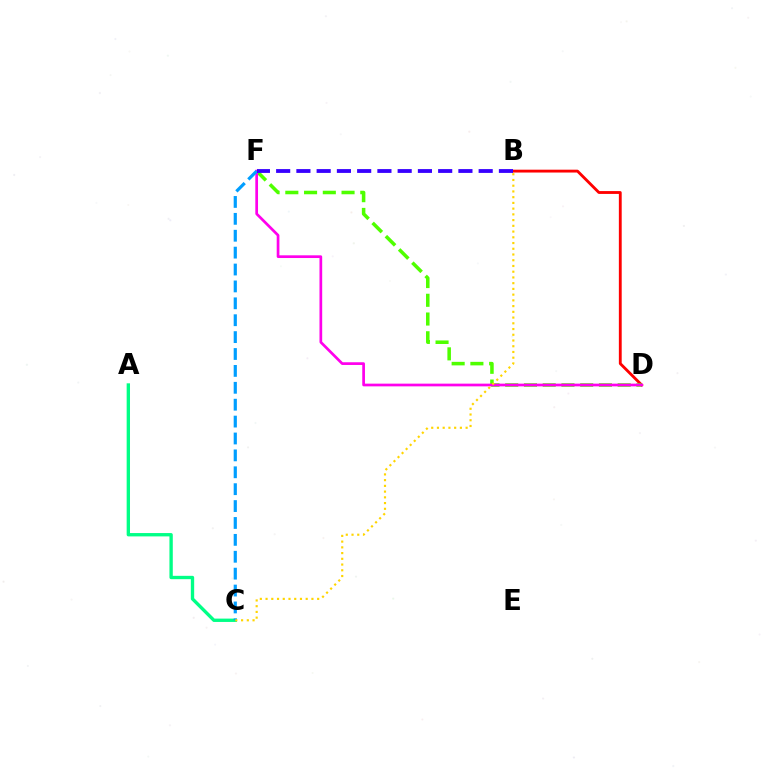{('B', 'D'): [{'color': '#ff0000', 'line_style': 'solid', 'thickness': 2.05}], ('A', 'C'): [{'color': '#00ff86', 'line_style': 'solid', 'thickness': 2.41}], ('D', 'F'): [{'color': '#4fff00', 'line_style': 'dashed', 'thickness': 2.55}, {'color': '#ff00ed', 'line_style': 'solid', 'thickness': 1.95}], ('C', 'F'): [{'color': '#009eff', 'line_style': 'dashed', 'thickness': 2.3}], ('B', 'C'): [{'color': '#ffd500', 'line_style': 'dotted', 'thickness': 1.56}], ('B', 'F'): [{'color': '#3700ff', 'line_style': 'dashed', 'thickness': 2.75}]}